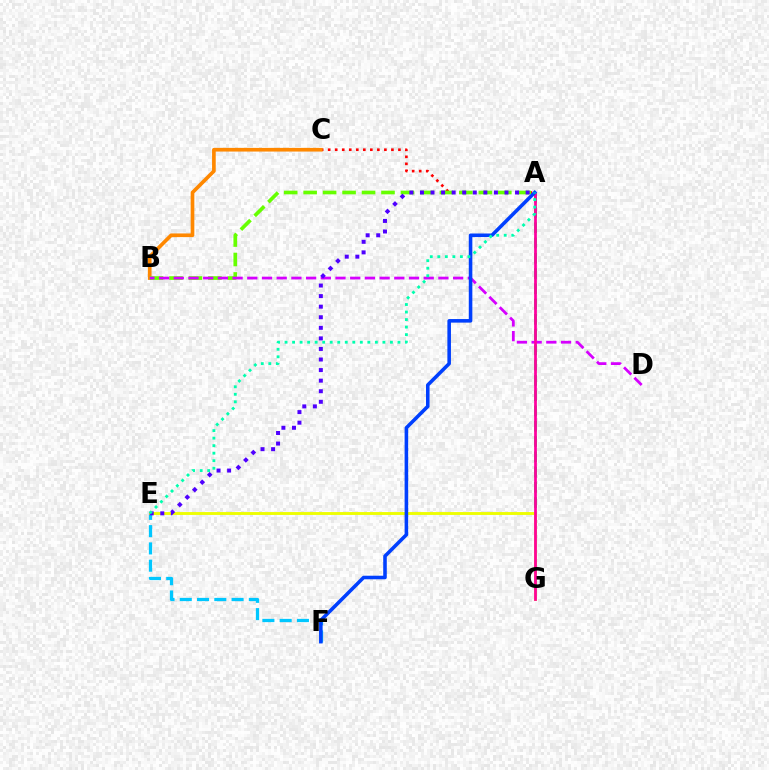{('A', 'G'): [{'color': '#00ff27', 'line_style': 'dashed', 'thickness': 2.07}, {'color': '#ff00a0', 'line_style': 'solid', 'thickness': 1.98}], ('A', 'C'): [{'color': '#ff0000', 'line_style': 'dotted', 'thickness': 1.91}], ('E', 'F'): [{'color': '#00c7ff', 'line_style': 'dashed', 'thickness': 2.35}], ('B', 'C'): [{'color': '#ff8800', 'line_style': 'solid', 'thickness': 2.64}], ('A', 'B'): [{'color': '#66ff00', 'line_style': 'dashed', 'thickness': 2.64}], ('E', 'G'): [{'color': '#eeff00', 'line_style': 'solid', 'thickness': 2.08}], ('B', 'D'): [{'color': '#d600ff', 'line_style': 'dashed', 'thickness': 2.0}], ('A', 'F'): [{'color': '#003fff', 'line_style': 'solid', 'thickness': 2.57}], ('A', 'E'): [{'color': '#4f00ff', 'line_style': 'dotted', 'thickness': 2.87}, {'color': '#00ffaf', 'line_style': 'dotted', 'thickness': 2.04}]}